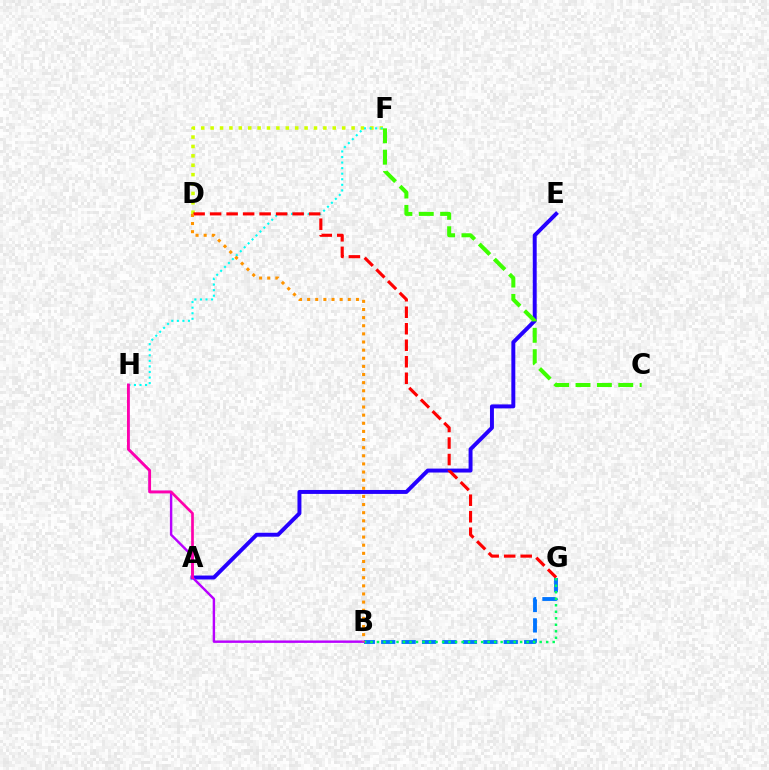{('B', 'G'): [{'color': '#0074ff', 'line_style': 'dashed', 'thickness': 2.77}, {'color': '#00ff5c', 'line_style': 'dotted', 'thickness': 1.77}], ('D', 'F'): [{'color': '#d1ff00', 'line_style': 'dotted', 'thickness': 2.55}], ('F', 'H'): [{'color': '#00fff6', 'line_style': 'dotted', 'thickness': 1.51}], ('A', 'E'): [{'color': '#2500ff', 'line_style': 'solid', 'thickness': 2.84}], ('D', 'G'): [{'color': '#ff0000', 'line_style': 'dashed', 'thickness': 2.24}], ('C', 'F'): [{'color': '#3dff00', 'line_style': 'dashed', 'thickness': 2.9}], ('B', 'H'): [{'color': '#b900ff', 'line_style': 'solid', 'thickness': 1.74}], ('A', 'H'): [{'color': '#ff00ac', 'line_style': 'solid', 'thickness': 1.93}], ('B', 'D'): [{'color': '#ff9400', 'line_style': 'dotted', 'thickness': 2.21}]}